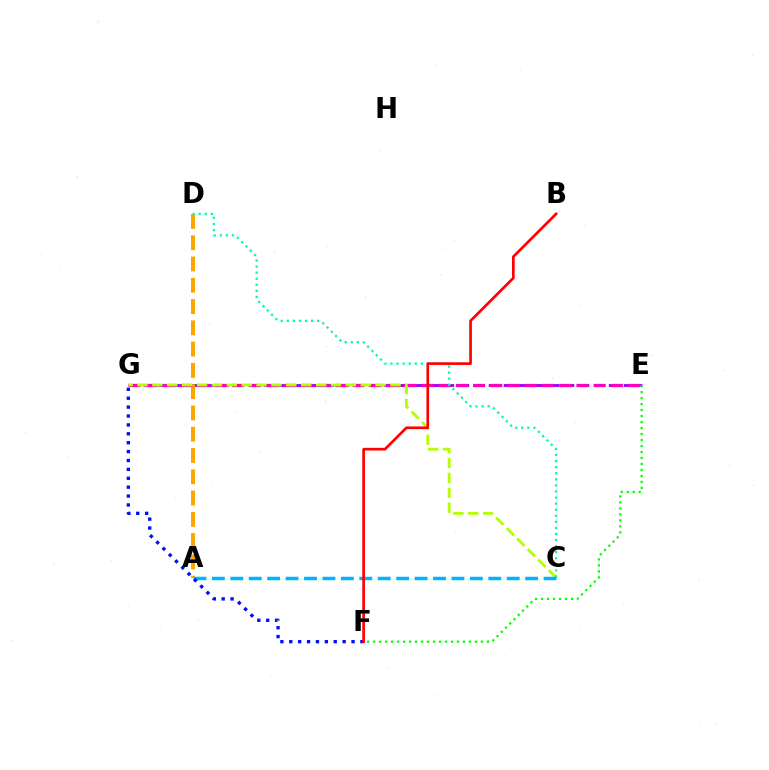{('E', 'G'): [{'color': '#9b00ff', 'line_style': 'dashed', 'thickness': 2.04}, {'color': '#ff00bd', 'line_style': 'dashed', 'thickness': 2.34}], ('A', 'D'): [{'color': '#ffa500', 'line_style': 'dashed', 'thickness': 2.89}], ('E', 'F'): [{'color': '#08ff00', 'line_style': 'dotted', 'thickness': 1.63}], ('C', 'G'): [{'color': '#b3ff00', 'line_style': 'dashed', 'thickness': 2.02}], ('C', 'D'): [{'color': '#00ff9d', 'line_style': 'dotted', 'thickness': 1.65}], ('A', 'C'): [{'color': '#00b5ff', 'line_style': 'dashed', 'thickness': 2.5}], ('F', 'G'): [{'color': '#0010ff', 'line_style': 'dotted', 'thickness': 2.42}], ('B', 'F'): [{'color': '#ff0000', 'line_style': 'solid', 'thickness': 1.92}]}